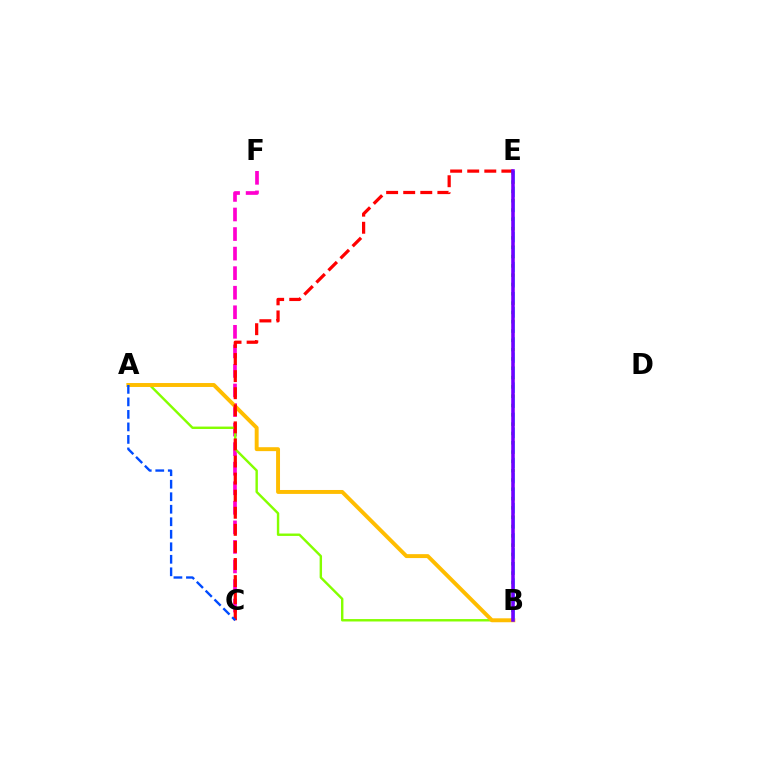{('B', 'E'): [{'color': '#00ff39', 'line_style': 'dotted', 'thickness': 2.53}, {'color': '#00fff6', 'line_style': 'dashed', 'thickness': 2.05}, {'color': '#7200ff', 'line_style': 'solid', 'thickness': 2.57}], ('C', 'F'): [{'color': '#ff00cf', 'line_style': 'dashed', 'thickness': 2.66}], ('A', 'B'): [{'color': '#84ff00', 'line_style': 'solid', 'thickness': 1.74}, {'color': '#ffbd00', 'line_style': 'solid', 'thickness': 2.83}], ('C', 'E'): [{'color': '#ff0000', 'line_style': 'dashed', 'thickness': 2.32}], ('A', 'C'): [{'color': '#004bff', 'line_style': 'dashed', 'thickness': 1.7}]}